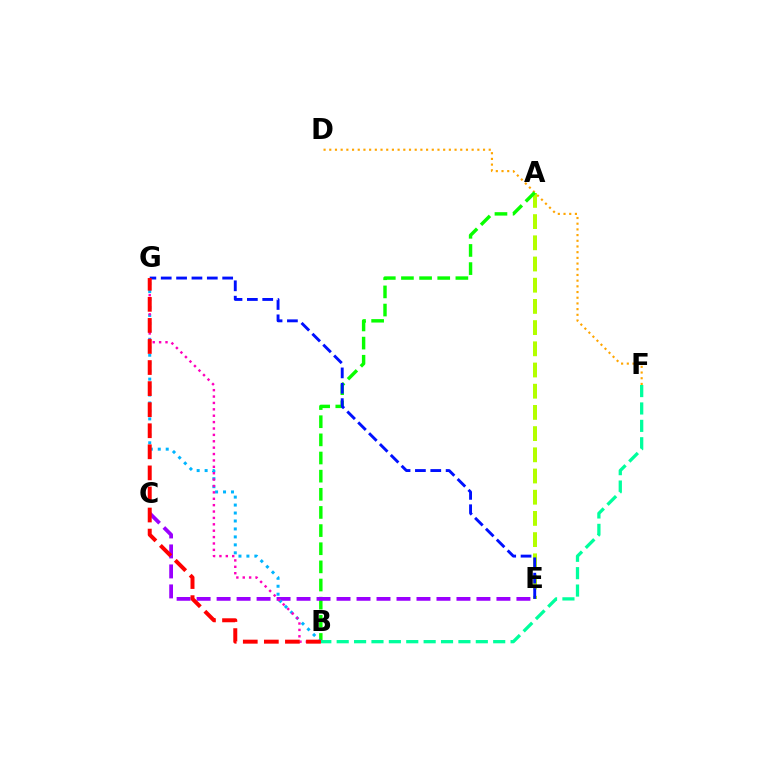{('D', 'F'): [{'color': '#ffa500', 'line_style': 'dotted', 'thickness': 1.55}], ('A', 'E'): [{'color': '#b3ff00', 'line_style': 'dashed', 'thickness': 2.88}], ('A', 'B'): [{'color': '#08ff00', 'line_style': 'dashed', 'thickness': 2.46}], ('C', 'E'): [{'color': '#9b00ff', 'line_style': 'dashed', 'thickness': 2.72}], ('B', 'G'): [{'color': '#00b5ff', 'line_style': 'dotted', 'thickness': 2.16}, {'color': '#ff00bd', 'line_style': 'dotted', 'thickness': 1.74}, {'color': '#ff0000', 'line_style': 'dashed', 'thickness': 2.86}], ('B', 'F'): [{'color': '#00ff9d', 'line_style': 'dashed', 'thickness': 2.36}], ('E', 'G'): [{'color': '#0010ff', 'line_style': 'dashed', 'thickness': 2.09}]}